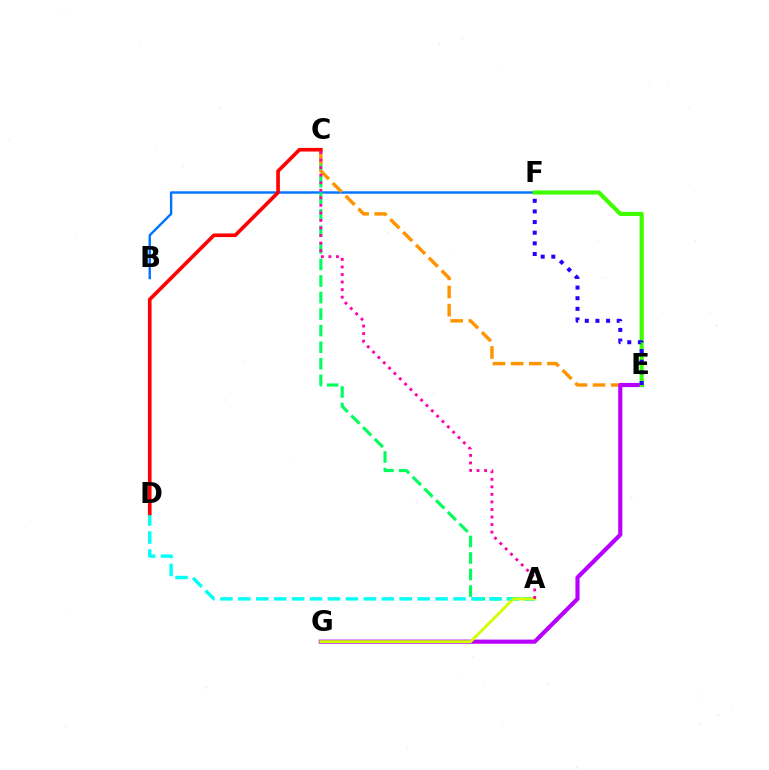{('B', 'F'): [{'color': '#0074ff', 'line_style': 'solid', 'thickness': 1.73}], ('A', 'C'): [{'color': '#00ff5c', 'line_style': 'dashed', 'thickness': 2.25}, {'color': '#ff00ac', 'line_style': 'dotted', 'thickness': 2.05}], ('C', 'E'): [{'color': '#ff9400', 'line_style': 'dashed', 'thickness': 2.47}], ('A', 'D'): [{'color': '#00fff6', 'line_style': 'dashed', 'thickness': 2.44}], ('E', 'G'): [{'color': '#b900ff', 'line_style': 'solid', 'thickness': 2.99}], ('A', 'G'): [{'color': '#d1ff00', 'line_style': 'solid', 'thickness': 2.07}], ('C', 'D'): [{'color': '#ff0000', 'line_style': 'solid', 'thickness': 2.62}], ('E', 'F'): [{'color': '#3dff00', 'line_style': 'solid', 'thickness': 2.99}, {'color': '#2500ff', 'line_style': 'dotted', 'thickness': 2.89}]}